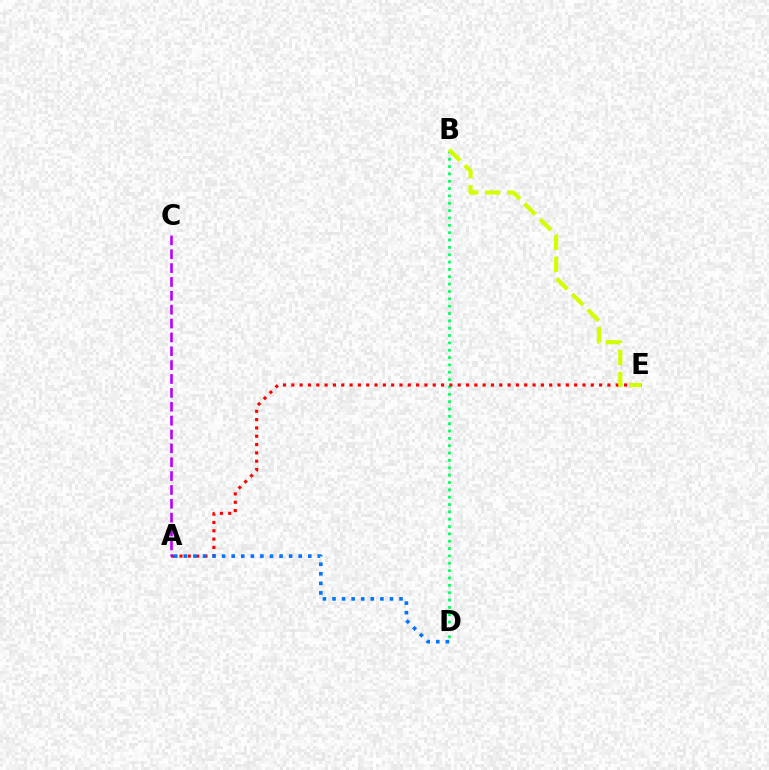{('B', 'D'): [{'color': '#00ff5c', 'line_style': 'dotted', 'thickness': 2.0}], ('A', 'E'): [{'color': '#ff0000', 'line_style': 'dotted', 'thickness': 2.26}], ('A', 'D'): [{'color': '#0074ff', 'line_style': 'dotted', 'thickness': 2.6}], ('A', 'C'): [{'color': '#b900ff', 'line_style': 'dashed', 'thickness': 1.88}], ('B', 'E'): [{'color': '#d1ff00', 'line_style': 'dashed', 'thickness': 2.99}]}